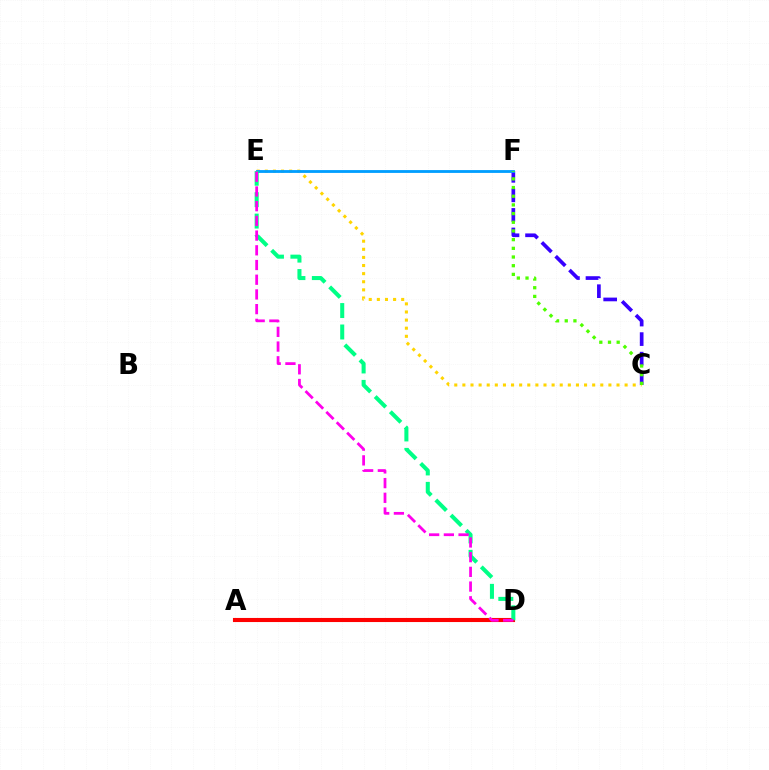{('C', 'E'): [{'color': '#ffd500', 'line_style': 'dotted', 'thickness': 2.2}], ('C', 'F'): [{'color': '#3700ff', 'line_style': 'dashed', 'thickness': 2.65}, {'color': '#4fff00', 'line_style': 'dotted', 'thickness': 2.36}], ('E', 'F'): [{'color': '#009eff', 'line_style': 'solid', 'thickness': 2.04}], ('A', 'D'): [{'color': '#ff0000', 'line_style': 'solid', 'thickness': 2.95}], ('D', 'E'): [{'color': '#00ff86', 'line_style': 'dashed', 'thickness': 2.91}, {'color': '#ff00ed', 'line_style': 'dashed', 'thickness': 2.0}]}